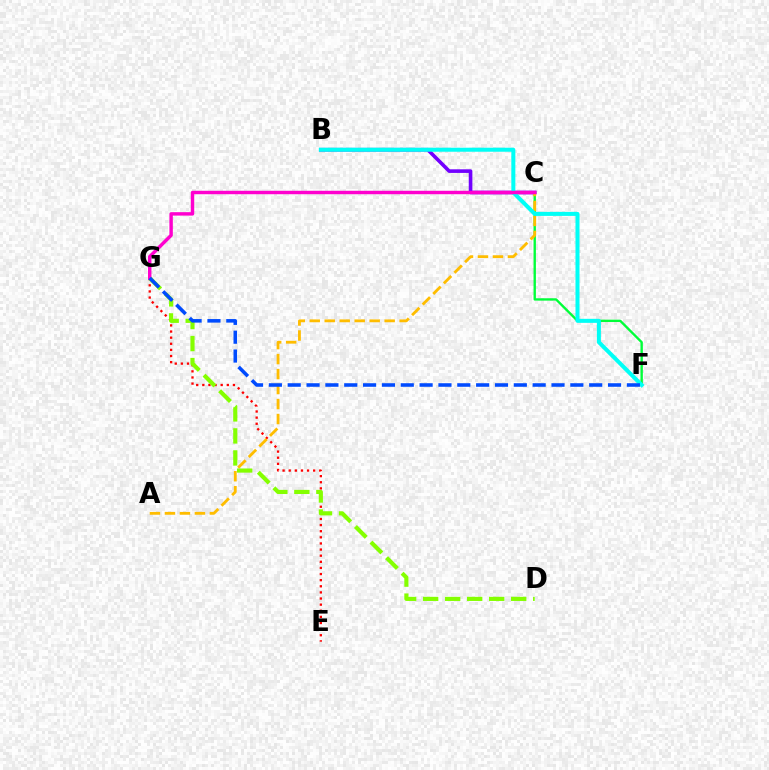{('C', 'F'): [{'color': '#00ff39', 'line_style': 'solid', 'thickness': 1.71}], ('E', 'G'): [{'color': '#ff0000', 'line_style': 'dotted', 'thickness': 1.66}], ('B', 'C'): [{'color': '#7200ff', 'line_style': 'solid', 'thickness': 2.6}], ('A', 'C'): [{'color': '#ffbd00', 'line_style': 'dashed', 'thickness': 2.04}], ('B', 'F'): [{'color': '#00fff6', 'line_style': 'solid', 'thickness': 2.89}], ('D', 'G'): [{'color': '#84ff00', 'line_style': 'dashed', 'thickness': 2.99}], ('C', 'G'): [{'color': '#ff00cf', 'line_style': 'solid', 'thickness': 2.47}], ('F', 'G'): [{'color': '#004bff', 'line_style': 'dashed', 'thickness': 2.56}]}